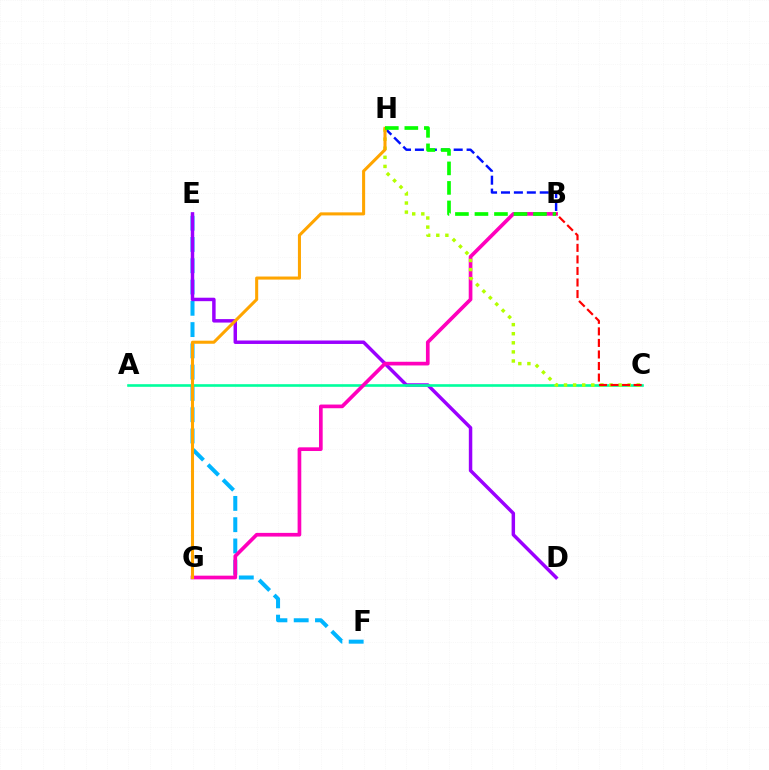{('E', 'F'): [{'color': '#00b5ff', 'line_style': 'dashed', 'thickness': 2.89}], ('B', 'H'): [{'color': '#0010ff', 'line_style': 'dashed', 'thickness': 1.76}, {'color': '#08ff00', 'line_style': 'dashed', 'thickness': 2.65}], ('D', 'E'): [{'color': '#9b00ff', 'line_style': 'solid', 'thickness': 2.49}], ('A', 'C'): [{'color': '#00ff9d', 'line_style': 'solid', 'thickness': 1.89}], ('B', 'G'): [{'color': '#ff00bd', 'line_style': 'solid', 'thickness': 2.65}], ('C', 'H'): [{'color': '#b3ff00', 'line_style': 'dotted', 'thickness': 2.47}], ('G', 'H'): [{'color': '#ffa500', 'line_style': 'solid', 'thickness': 2.2}], ('B', 'C'): [{'color': '#ff0000', 'line_style': 'dashed', 'thickness': 1.57}]}